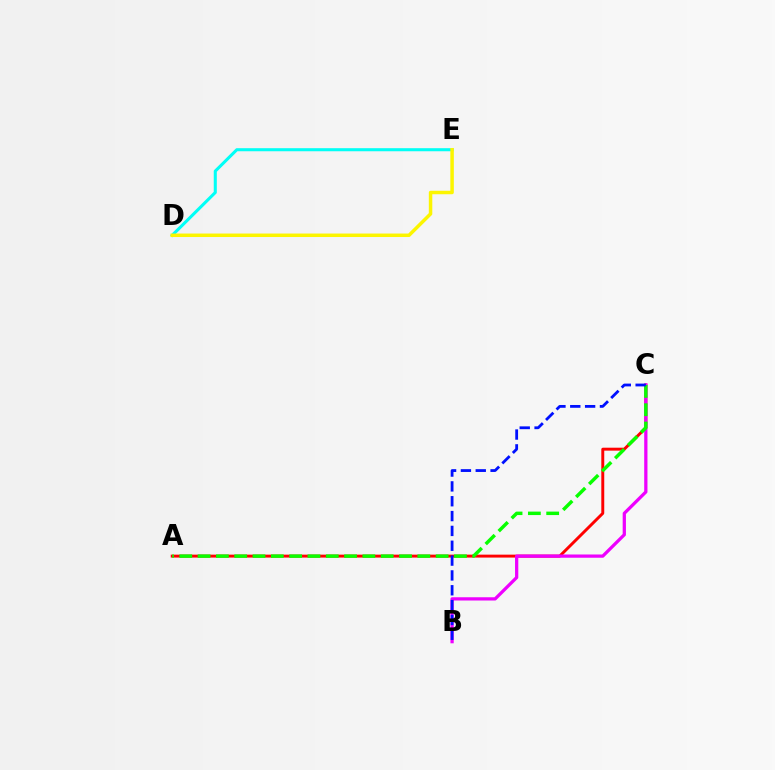{('A', 'C'): [{'color': '#ff0000', 'line_style': 'solid', 'thickness': 2.11}, {'color': '#08ff00', 'line_style': 'dashed', 'thickness': 2.49}], ('D', 'E'): [{'color': '#00fff6', 'line_style': 'solid', 'thickness': 2.21}, {'color': '#fcf500', 'line_style': 'solid', 'thickness': 2.51}], ('B', 'C'): [{'color': '#ee00ff', 'line_style': 'solid', 'thickness': 2.34}, {'color': '#0010ff', 'line_style': 'dashed', 'thickness': 2.02}]}